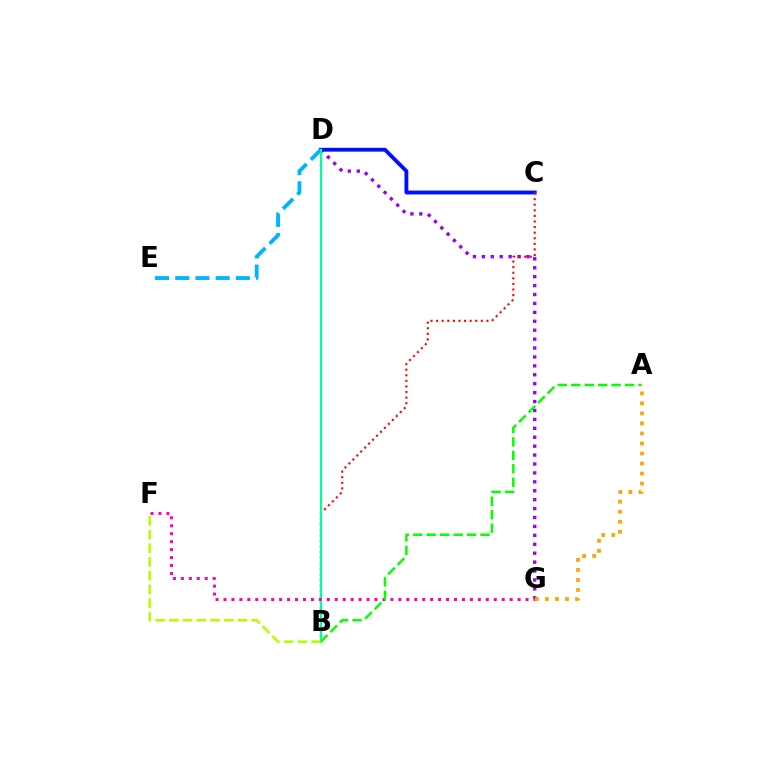{('D', 'G'): [{'color': '#9b00ff', 'line_style': 'dotted', 'thickness': 2.42}], ('C', 'D'): [{'color': '#0010ff', 'line_style': 'solid', 'thickness': 2.78}], ('D', 'E'): [{'color': '#00b5ff', 'line_style': 'dashed', 'thickness': 2.74}], ('B', 'C'): [{'color': '#ff0000', 'line_style': 'dotted', 'thickness': 1.52}], ('B', 'D'): [{'color': '#00ff9d', 'line_style': 'solid', 'thickness': 1.59}], ('F', 'G'): [{'color': '#ff00bd', 'line_style': 'dotted', 'thickness': 2.16}], ('A', 'B'): [{'color': '#08ff00', 'line_style': 'dashed', 'thickness': 1.83}], ('B', 'F'): [{'color': '#b3ff00', 'line_style': 'dashed', 'thickness': 1.87}], ('A', 'G'): [{'color': '#ffa500', 'line_style': 'dotted', 'thickness': 2.72}]}